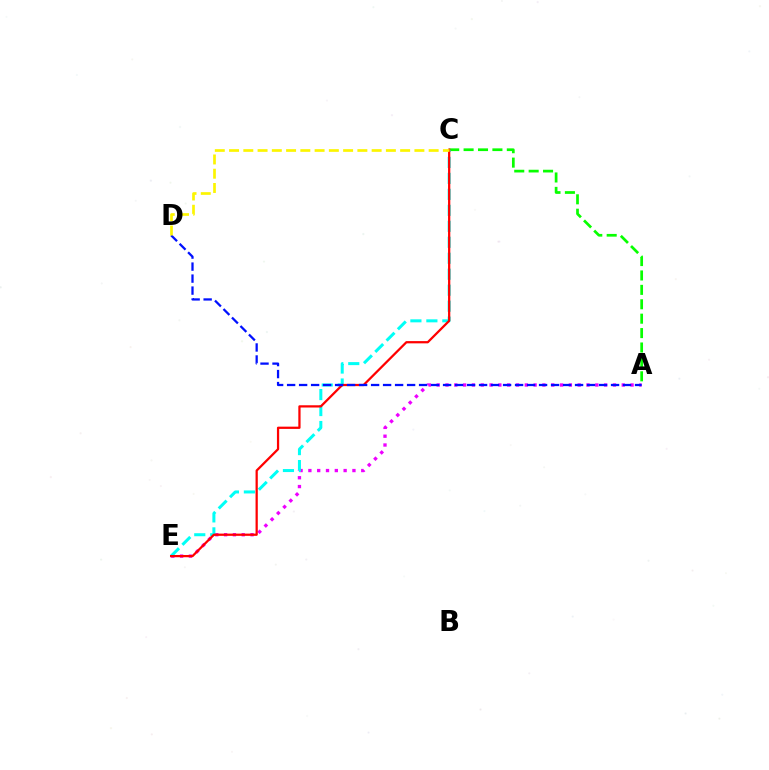{('A', 'E'): [{'color': '#ee00ff', 'line_style': 'dotted', 'thickness': 2.39}], ('A', 'C'): [{'color': '#08ff00', 'line_style': 'dashed', 'thickness': 1.96}], ('C', 'E'): [{'color': '#00fff6', 'line_style': 'dashed', 'thickness': 2.17}, {'color': '#ff0000', 'line_style': 'solid', 'thickness': 1.62}], ('A', 'D'): [{'color': '#0010ff', 'line_style': 'dashed', 'thickness': 1.63}], ('C', 'D'): [{'color': '#fcf500', 'line_style': 'dashed', 'thickness': 1.94}]}